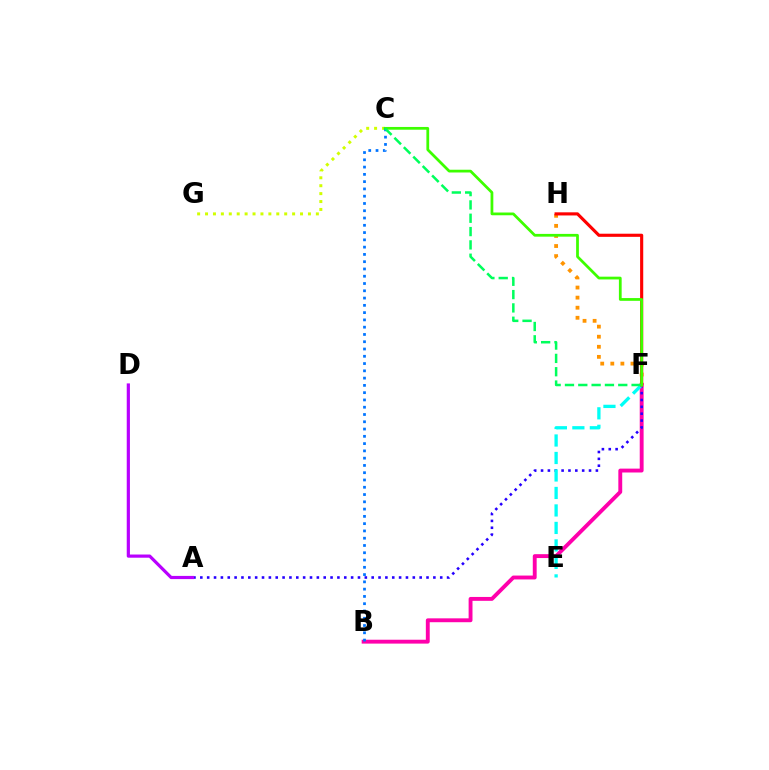{('F', 'H'): [{'color': '#ff9400', 'line_style': 'dotted', 'thickness': 2.74}, {'color': '#ff0000', 'line_style': 'solid', 'thickness': 2.25}], ('C', 'G'): [{'color': '#d1ff00', 'line_style': 'dotted', 'thickness': 2.15}], ('B', 'F'): [{'color': '#ff00ac', 'line_style': 'solid', 'thickness': 2.79}], ('A', 'F'): [{'color': '#2500ff', 'line_style': 'dotted', 'thickness': 1.86}], ('E', 'F'): [{'color': '#00fff6', 'line_style': 'dashed', 'thickness': 2.38}], ('C', 'F'): [{'color': '#3dff00', 'line_style': 'solid', 'thickness': 1.98}, {'color': '#00ff5c', 'line_style': 'dashed', 'thickness': 1.81}], ('A', 'D'): [{'color': '#b900ff', 'line_style': 'solid', 'thickness': 2.3}], ('B', 'C'): [{'color': '#0074ff', 'line_style': 'dotted', 'thickness': 1.98}]}